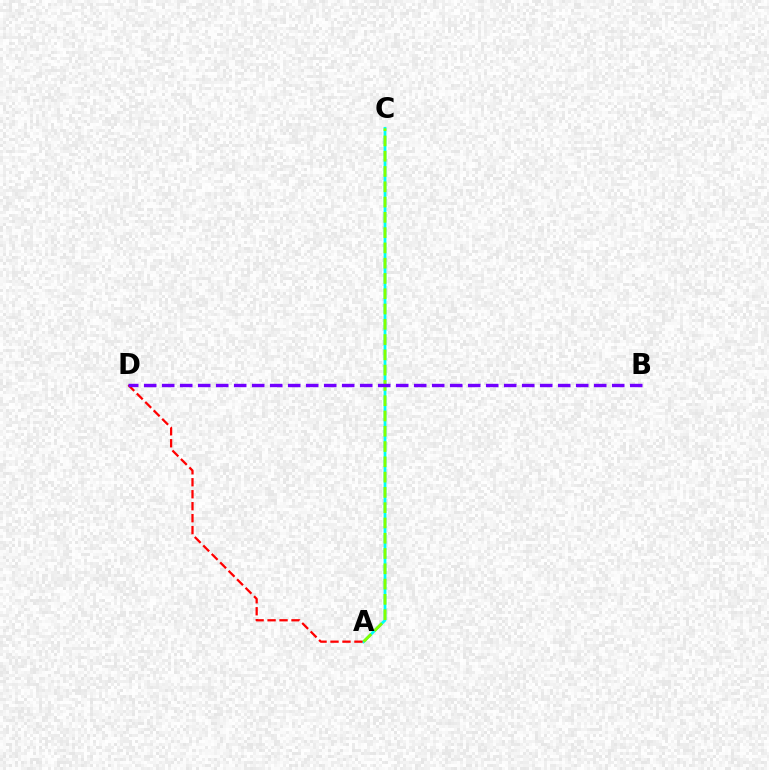{('A', 'C'): [{'color': '#00fff6', 'line_style': 'solid', 'thickness': 2.01}, {'color': '#84ff00', 'line_style': 'dashed', 'thickness': 2.08}], ('A', 'D'): [{'color': '#ff0000', 'line_style': 'dashed', 'thickness': 1.63}], ('B', 'D'): [{'color': '#7200ff', 'line_style': 'dashed', 'thickness': 2.45}]}